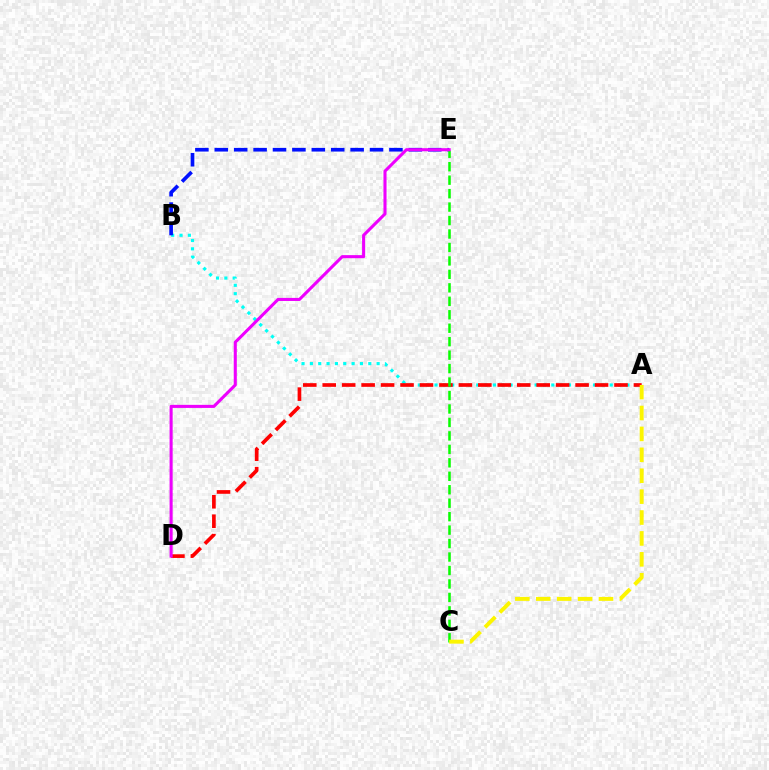{('A', 'B'): [{'color': '#00fff6', 'line_style': 'dotted', 'thickness': 2.27}], ('A', 'D'): [{'color': '#ff0000', 'line_style': 'dashed', 'thickness': 2.64}], ('B', 'E'): [{'color': '#0010ff', 'line_style': 'dashed', 'thickness': 2.64}], ('C', 'E'): [{'color': '#08ff00', 'line_style': 'dashed', 'thickness': 1.83}], ('D', 'E'): [{'color': '#ee00ff', 'line_style': 'solid', 'thickness': 2.21}], ('A', 'C'): [{'color': '#fcf500', 'line_style': 'dashed', 'thickness': 2.84}]}